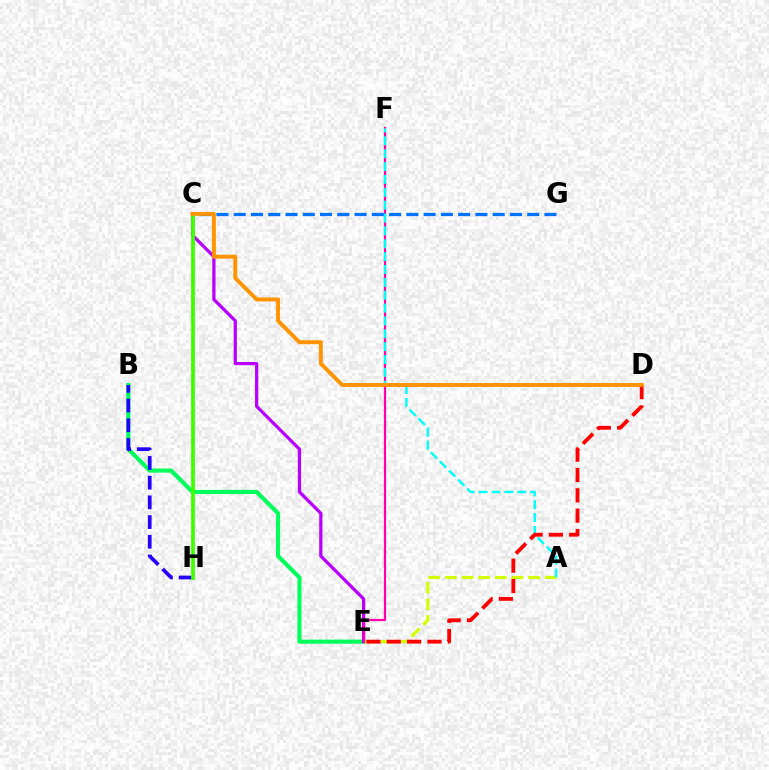{('B', 'E'): [{'color': '#00ff5c', 'line_style': 'solid', 'thickness': 2.96}], ('C', 'E'): [{'color': '#b900ff', 'line_style': 'solid', 'thickness': 2.33}], ('A', 'E'): [{'color': '#d1ff00', 'line_style': 'dashed', 'thickness': 2.26}], ('E', 'F'): [{'color': '#ff00ac', 'line_style': 'solid', 'thickness': 1.58}], ('B', 'H'): [{'color': '#2500ff', 'line_style': 'dashed', 'thickness': 2.68}], ('C', 'H'): [{'color': '#3dff00', 'line_style': 'solid', 'thickness': 2.71}], ('A', 'F'): [{'color': '#00fff6', 'line_style': 'dashed', 'thickness': 1.75}], ('C', 'G'): [{'color': '#0074ff', 'line_style': 'dashed', 'thickness': 2.35}], ('D', 'E'): [{'color': '#ff0000', 'line_style': 'dashed', 'thickness': 2.76}], ('C', 'D'): [{'color': '#ff9400', 'line_style': 'solid', 'thickness': 2.83}]}